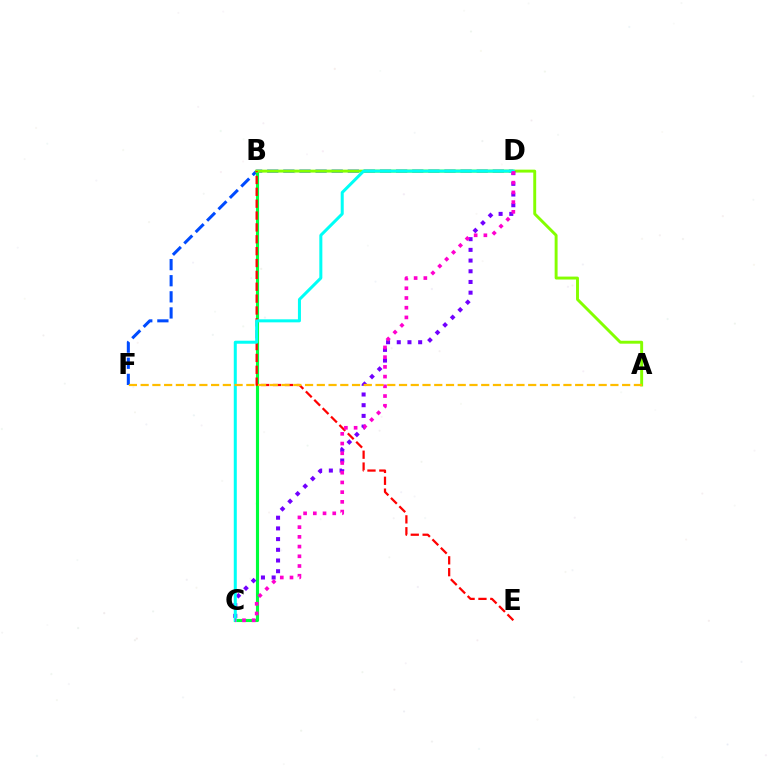{('D', 'F'): [{'color': '#004bff', 'line_style': 'dashed', 'thickness': 2.19}], ('B', 'C'): [{'color': '#00ff39', 'line_style': 'solid', 'thickness': 2.24}], ('A', 'B'): [{'color': '#84ff00', 'line_style': 'solid', 'thickness': 2.11}], ('B', 'E'): [{'color': '#ff0000', 'line_style': 'dashed', 'thickness': 1.61}], ('C', 'D'): [{'color': '#7200ff', 'line_style': 'dotted', 'thickness': 2.91}, {'color': '#00fff6', 'line_style': 'solid', 'thickness': 2.17}, {'color': '#ff00cf', 'line_style': 'dotted', 'thickness': 2.64}], ('A', 'F'): [{'color': '#ffbd00', 'line_style': 'dashed', 'thickness': 1.6}]}